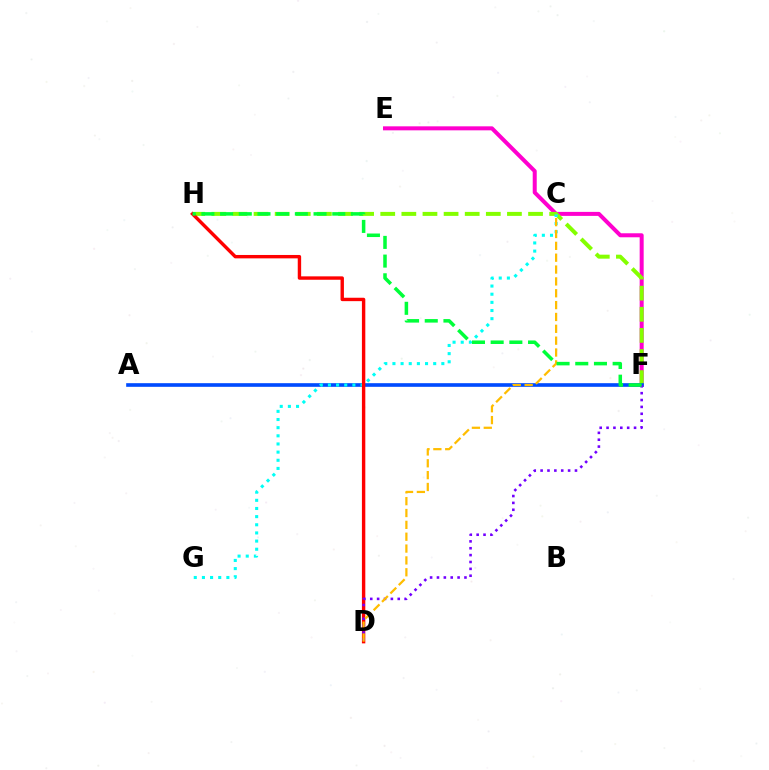{('E', 'F'): [{'color': '#ff00cf', 'line_style': 'solid', 'thickness': 2.88}], ('F', 'H'): [{'color': '#84ff00', 'line_style': 'dashed', 'thickness': 2.87}, {'color': '#00ff39', 'line_style': 'dashed', 'thickness': 2.54}], ('A', 'F'): [{'color': '#004bff', 'line_style': 'solid', 'thickness': 2.62}], ('C', 'G'): [{'color': '#00fff6', 'line_style': 'dotted', 'thickness': 2.21}], ('D', 'H'): [{'color': '#ff0000', 'line_style': 'solid', 'thickness': 2.45}], ('D', 'F'): [{'color': '#7200ff', 'line_style': 'dotted', 'thickness': 1.87}], ('C', 'D'): [{'color': '#ffbd00', 'line_style': 'dashed', 'thickness': 1.61}]}